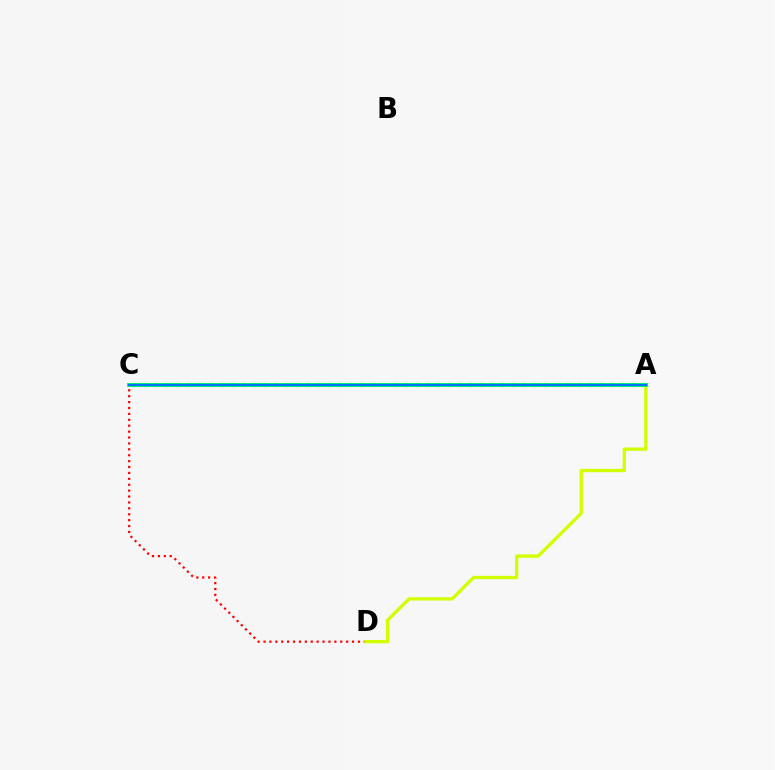{('C', 'D'): [{'color': '#ff0000', 'line_style': 'dotted', 'thickness': 1.6}], ('A', 'C'): [{'color': '#b900ff', 'line_style': 'dotted', 'thickness': 2.94}, {'color': '#00ff5c', 'line_style': 'solid', 'thickness': 2.85}, {'color': '#0074ff', 'line_style': 'solid', 'thickness': 1.59}], ('A', 'D'): [{'color': '#d1ff00', 'line_style': 'solid', 'thickness': 2.37}]}